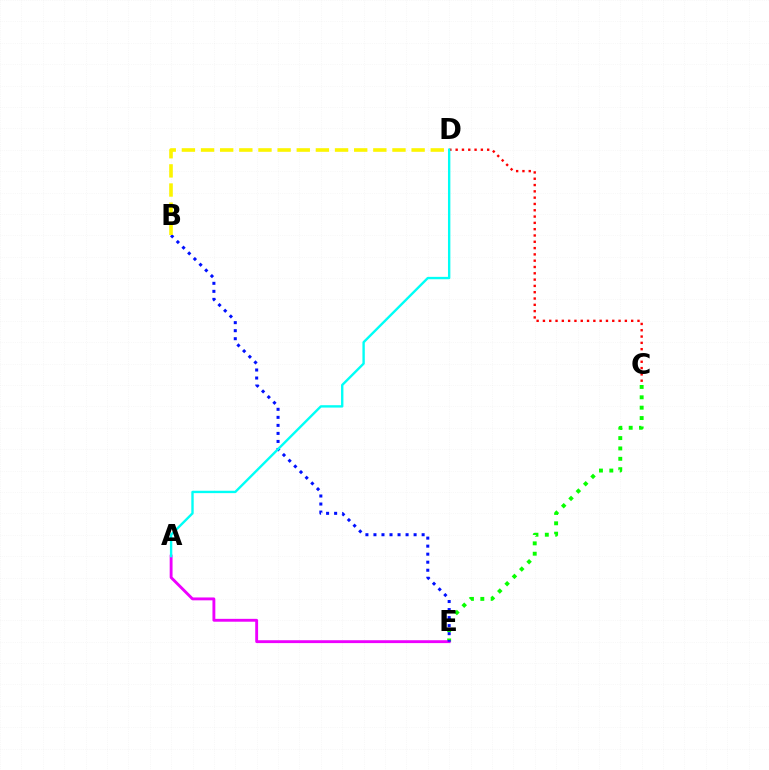{('C', 'E'): [{'color': '#08ff00', 'line_style': 'dotted', 'thickness': 2.81}], ('A', 'E'): [{'color': '#ee00ff', 'line_style': 'solid', 'thickness': 2.07}], ('B', 'E'): [{'color': '#0010ff', 'line_style': 'dotted', 'thickness': 2.18}], ('C', 'D'): [{'color': '#ff0000', 'line_style': 'dotted', 'thickness': 1.71}], ('B', 'D'): [{'color': '#fcf500', 'line_style': 'dashed', 'thickness': 2.6}], ('A', 'D'): [{'color': '#00fff6', 'line_style': 'solid', 'thickness': 1.72}]}